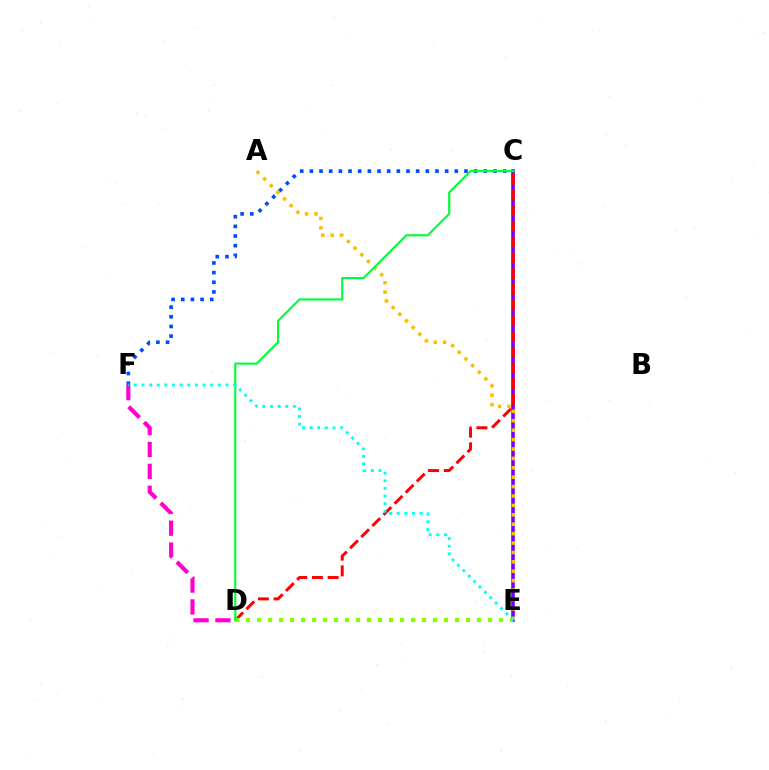{('C', 'E'): [{'color': '#7200ff', 'line_style': 'solid', 'thickness': 2.59}], ('C', 'D'): [{'color': '#ff0000', 'line_style': 'dashed', 'thickness': 2.14}, {'color': '#00ff39', 'line_style': 'solid', 'thickness': 1.55}], ('C', 'F'): [{'color': '#004bff', 'line_style': 'dotted', 'thickness': 2.63}], ('D', 'E'): [{'color': '#84ff00', 'line_style': 'dotted', 'thickness': 2.99}], ('A', 'E'): [{'color': '#ffbd00', 'line_style': 'dotted', 'thickness': 2.55}], ('D', 'F'): [{'color': '#ff00cf', 'line_style': 'dashed', 'thickness': 2.97}], ('E', 'F'): [{'color': '#00fff6', 'line_style': 'dotted', 'thickness': 2.07}]}